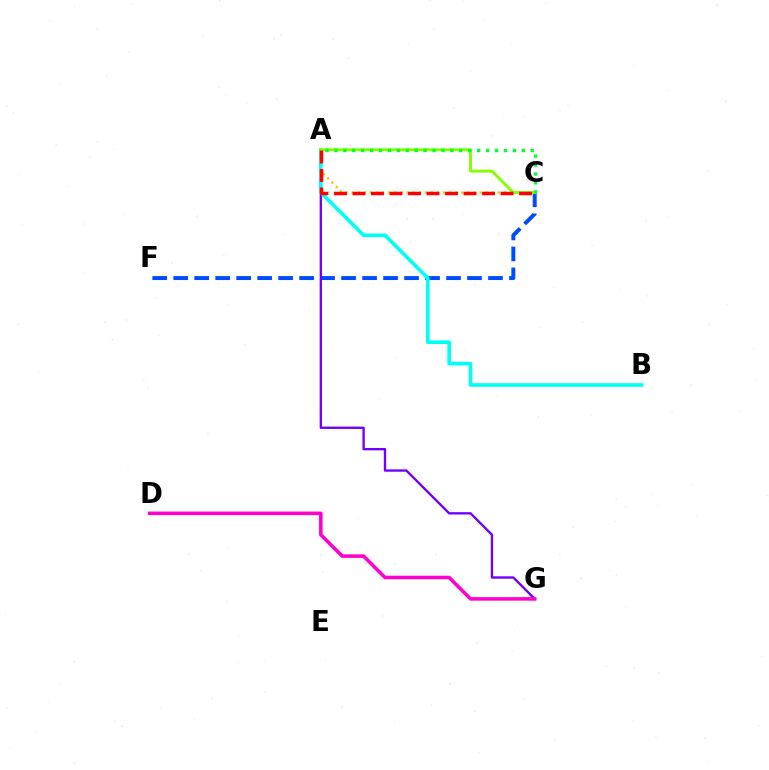{('C', 'F'): [{'color': '#004bff', 'line_style': 'dashed', 'thickness': 2.85}], ('A', 'G'): [{'color': '#7200ff', 'line_style': 'solid', 'thickness': 1.7}], ('A', 'C'): [{'color': '#ffbd00', 'line_style': 'dotted', 'thickness': 1.65}, {'color': '#84ff00', 'line_style': 'solid', 'thickness': 2.11}, {'color': '#ff0000', 'line_style': 'dashed', 'thickness': 2.51}, {'color': '#00ff39', 'line_style': 'dotted', 'thickness': 2.42}], ('A', 'B'): [{'color': '#00fff6', 'line_style': 'solid', 'thickness': 2.62}], ('D', 'G'): [{'color': '#ff00cf', 'line_style': 'solid', 'thickness': 2.55}]}